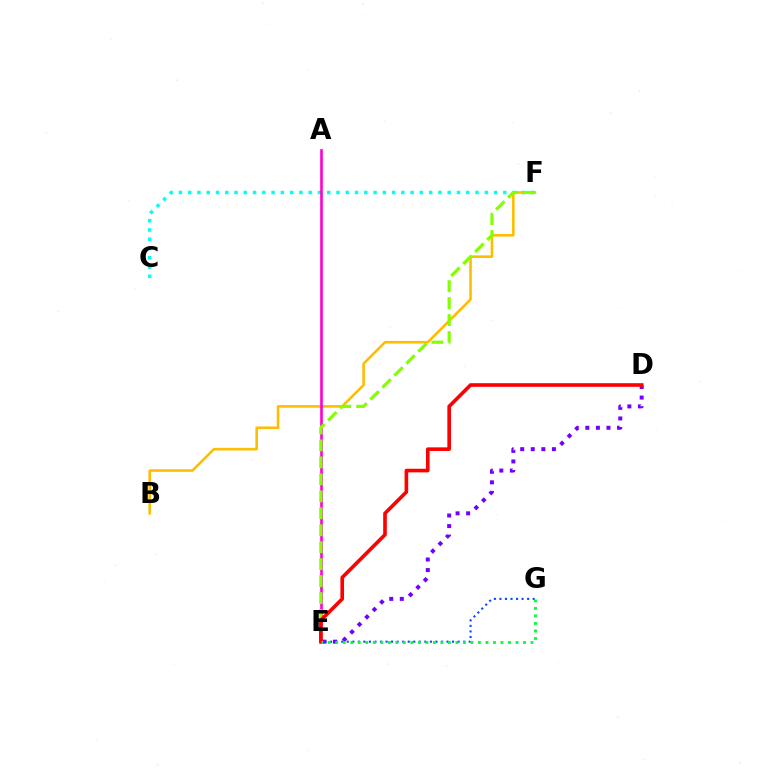{('D', 'E'): [{'color': '#7200ff', 'line_style': 'dotted', 'thickness': 2.87}, {'color': '#ff0000', 'line_style': 'solid', 'thickness': 2.61}], ('C', 'F'): [{'color': '#00fff6', 'line_style': 'dotted', 'thickness': 2.52}], ('B', 'F'): [{'color': '#ffbd00', 'line_style': 'solid', 'thickness': 1.87}], ('A', 'E'): [{'color': '#ff00cf', 'line_style': 'solid', 'thickness': 1.88}], ('E', 'F'): [{'color': '#84ff00', 'line_style': 'dashed', 'thickness': 2.3}], ('E', 'G'): [{'color': '#004bff', 'line_style': 'dotted', 'thickness': 1.51}, {'color': '#00ff39', 'line_style': 'dotted', 'thickness': 2.04}]}